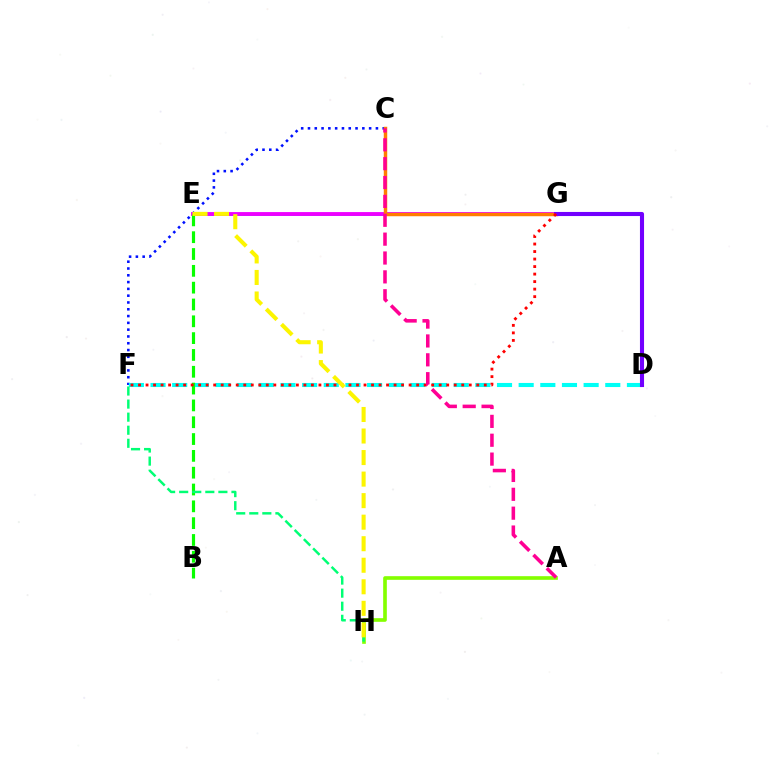{('C', 'F'): [{'color': '#0010ff', 'line_style': 'dotted', 'thickness': 1.85}], ('E', 'G'): [{'color': '#008cff', 'line_style': 'solid', 'thickness': 1.84}, {'color': '#ee00ff', 'line_style': 'solid', 'thickness': 2.77}], ('D', 'F'): [{'color': '#00fff6', 'line_style': 'dashed', 'thickness': 2.94}], ('C', 'G'): [{'color': '#ff7c00', 'line_style': 'solid', 'thickness': 2.49}], ('D', 'G'): [{'color': '#7200ff', 'line_style': 'solid', 'thickness': 2.94}], ('B', 'E'): [{'color': '#08ff00', 'line_style': 'dashed', 'thickness': 2.29}], ('F', 'G'): [{'color': '#ff0000', 'line_style': 'dotted', 'thickness': 2.04}], ('A', 'H'): [{'color': '#84ff00', 'line_style': 'solid', 'thickness': 2.63}], ('F', 'H'): [{'color': '#00ff74', 'line_style': 'dashed', 'thickness': 1.78}], ('E', 'H'): [{'color': '#fcf500', 'line_style': 'dashed', 'thickness': 2.93}], ('A', 'C'): [{'color': '#ff0094', 'line_style': 'dashed', 'thickness': 2.56}]}